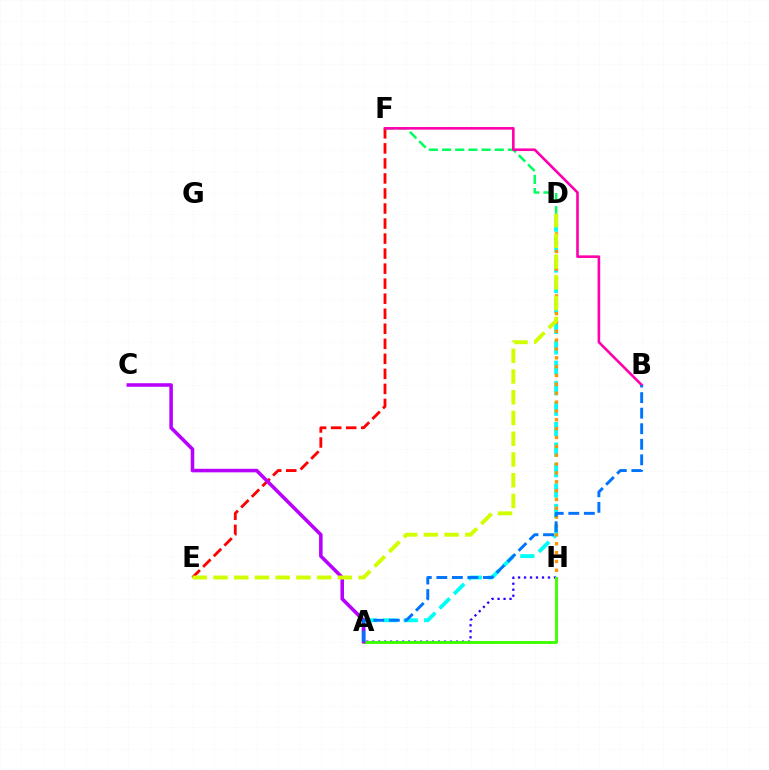{('D', 'F'): [{'color': '#00ff5c', 'line_style': 'dashed', 'thickness': 1.79}], ('A', 'H'): [{'color': '#2500ff', 'line_style': 'dotted', 'thickness': 1.63}, {'color': '#3dff00', 'line_style': 'solid', 'thickness': 2.08}], ('A', 'D'): [{'color': '#00fff6', 'line_style': 'dashed', 'thickness': 2.78}], ('D', 'H'): [{'color': '#ff9400', 'line_style': 'dotted', 'thickness': 2.41}], ('E', 'F'): [{'color': '#ff0000', 'line_style': 'dashed', 'thickness': 2.04}], ('B', 'F'): [{'color': '#ff00ac', 'line_style': 'solid', 'thickness': 1.89}], ('A', 'C'): [{'color': '#b900ff', 'line_style': 'solid', 'thickness': 2.56}], ('A', 'B'): [{'color': '#0074ff', 'line_style': 'dashed', 'thickness': 2.11}], ('D', 'E'): [{'color': '#d1ff00', 'line_style': 'dashed', 'thickness': 2.82}]}